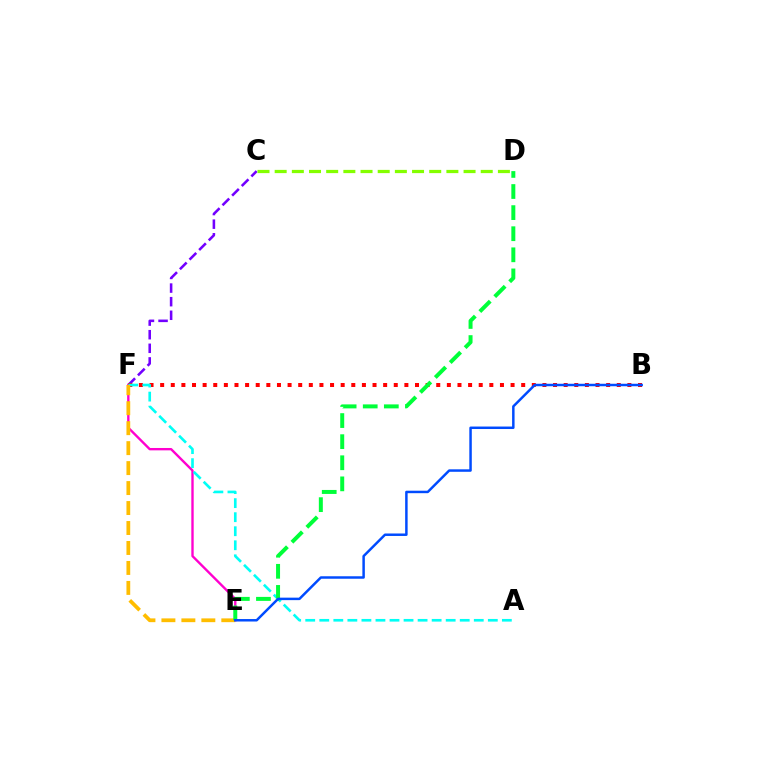{('C', 'F'): [{'color': '#7200ff', 'line_style': 'dashed', 'thickness': 1.85}], ('E', 'F'): [{'color': '#ff00cf', 'line_style': 'solid', 'thickness': 1.71}, {'color': '#ffbd00', 'line_style': 'dashed', 'thickness': 2.71}], ('B', 'F'): [{'color': '#ff0000', 'line_style': 'dotted', 'thickness': 2.89}], ('A', 'F'): [{'color': '#00fff6', 'line_style': 'dashed', 'thickness': 1.91}], ('D', 'E'): [{'color': '#00ff39', 'line_style': 'dashed', 'thickness': 2.87}], ('C', 'D'): [{'color': '#84ff00', 'line_style': 'dashed', 'thickness': 2.33}], ('B', 'E'): [{'color': '#004bff', 'line_style': 'solid', 'thickness': 1.78}]}